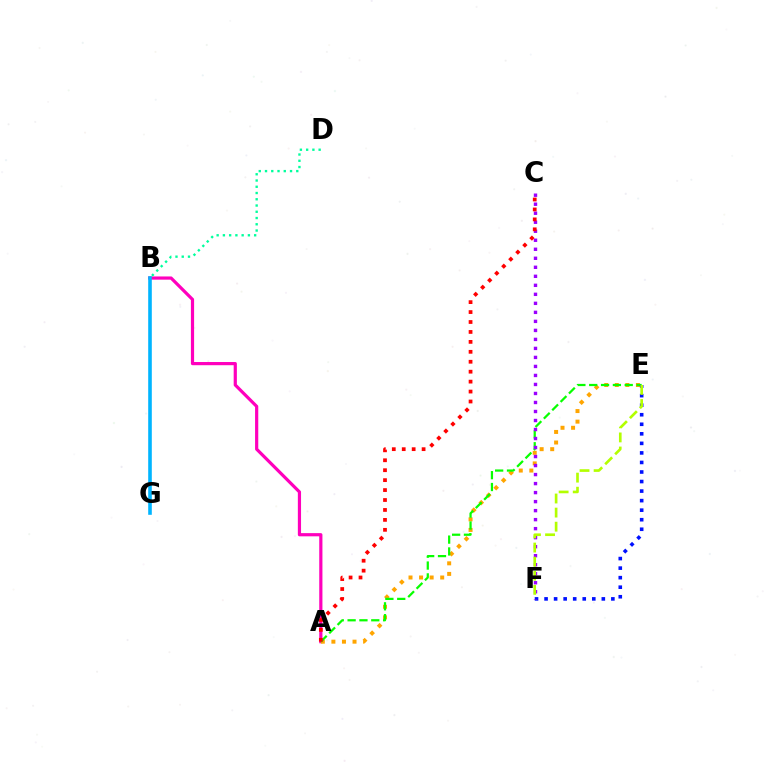{('A', 'B'): [{'color': '#ff00bd', 'line_style': 'solid', 'thickness': 2.3}], ('A', 'E'): [{'color': '#ffa500', 'line_style': 'dotted', 'thickness': 2.87}, {'color': '#08ff00', 'line_style': 'dashed', 'thickness': 1.61}], ('E', 'F'): [{'color': '#0010ff', 'line_style': 'dotted', 'thickness': 2.59}, {'color': '#b3ff00', 'line_style': 'dashed', 'thickness': 1.91}], ('C', 'F'): [{'color': '#9b00ff', 'line_style': 'dotted', 'thickness': 2.45}], ('B', 'D'): [{'color': '#00ff9d', 'line_style': 'dotted', 'thickness': 1.7}], ('B', 'G'): [{'color': '#00b5ff', 'line_style': 'solid', 'thickness': 2.59}], ('A', 'C'): [{'color': '#ff0000', 'line_style': 'dotted', 'thickness': 2.7}]}